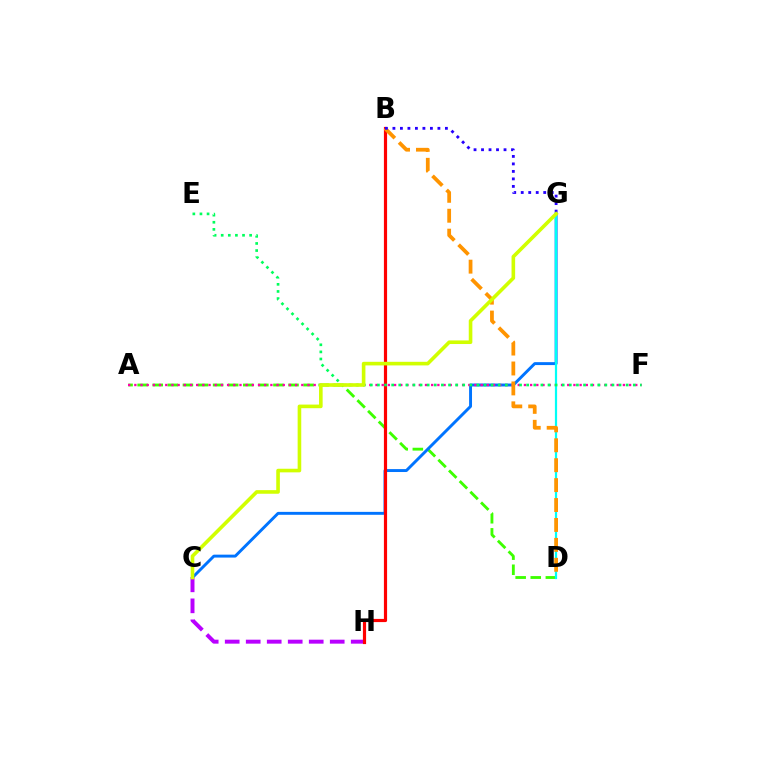{('A', 'D'): [{'color': '#3dff00', 'line_style': 'dashed', 'thickness': 2.05}], ('C', 'G'): [{'color': '#0074ff', 'line_style': 'solid', 'thickness': 2.1}, {'color': '#d1ff00', 'line_style': 'solid', 'thickness': 2.6}], ('A', 'F'): [{'color': '#ff00ac', 'line_style': 'dotted', 'thickness': 1.68}], ('C', 'H'): [{'color': '#b900ff', 'line_style': 'dashed', 'thickness': 2.85}], ('D', 'G'): [{'color': '#00fff6', 'line_style': 'solid', 'thickness': 1.6}], ('B', 'H'): [{'color': '#ff0000', 'line_style': 'solid', 'thickness': 2.29}], ('E', 'F'): [{'color': '#00ff5c', 'line_style': 'dotted', 'thickness': 1.93}], ('B', 'D'): [{'color': '#ff9400', 'line_style': 'dashed', 'thickness': 2.71}], ('B', 'G'): [{'color': '#2500ff', 'line_style': 'dotted', 'thickness': 2.04}]}